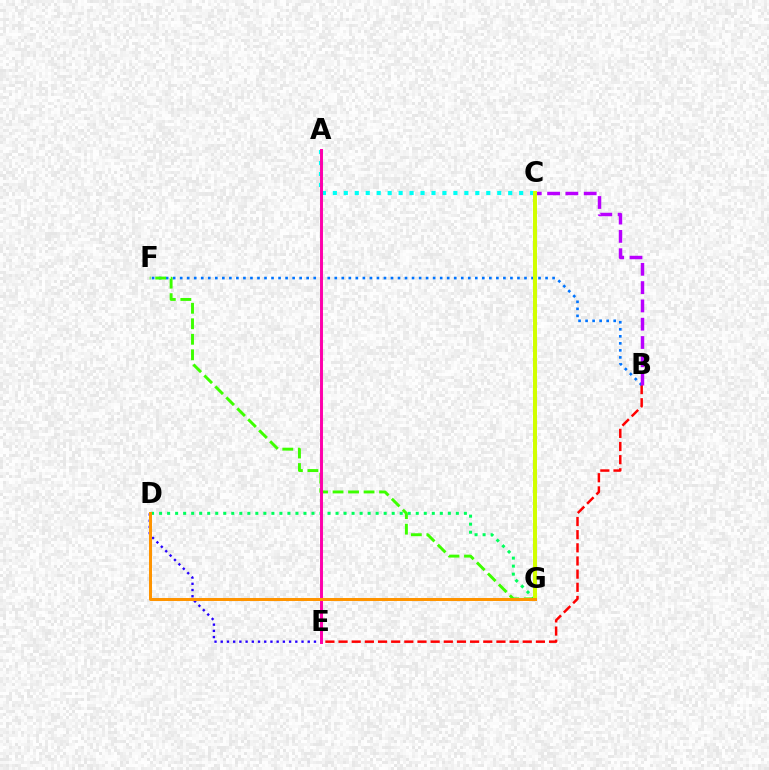{('D', 'G'): [{'color': '#00ff5c', 'line_style': 'dotted', 'thickness': 2.18}, {'color': '#ff9400', 'line_style': 'solid', 'thickness': 2.17}], ('A', 'C'): [{'color': '#00fff6', 'line_style': 'dotted', 'thickness': 2.98}], ('B', 'E'): [{'color': '#ff0000', 'line_style': 'dashed', 'thickness': 1.79}], ('D', 'E'): [{'color': '#2500ff', 'line_style': 'dotted', 'thickness': 1.69}], ('B', 'F'): [{'color': '#0074ff', 'line_style': 'dotted', 'thickness': 1.91}], ('B', 'C'): [{'color': '#b900ff', 'line_style': 'dashed', 'thickness': 2.49}], ('F', 'G'): [{'color': '#3dff00', 'line_style': 'dashed', 'thickness': 2.11}], ('A', 'E'): [{'color': '#ff00ac', 'line_style': 'solid', 'thickness': 2.13}], ('C', 'G'): [{'color': '#d1ff00', 'line_style': 'solid', 'thickness': 2.88}]}